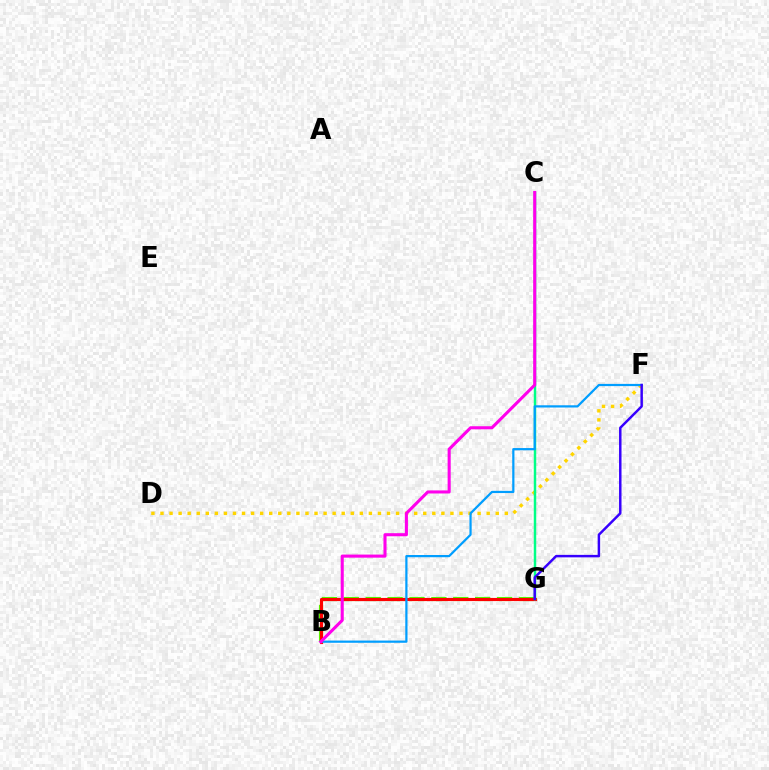{('B', 'G'): [{'color': '#4fff00', 'line_style': 'dashed', 'thickness': 2.97}, {'color': '#ff0000', 'line_style': 'solid', 'thickness': 2.27}], ('D', 'F'): [{'color': '#ffd500', 'line_style': 'dotted', 'thickness': 2.46}], ('C', 'G'): [{'color': '#00ff86', 'line_style': 'solid', 'thickness': 1.77}], ('B', 'F'): [{'color': '#009eff', 'line_style': 'solid', 'thickness': 1.6}], ('F', 'G'): [{'color': '#3700ff', 'line_style': 'solid', 'thickness': 1.78}], ('B', 'C'): [{'color': '#ff00ed', 'line_style': 'solid', 'thickness': 2.22}]}